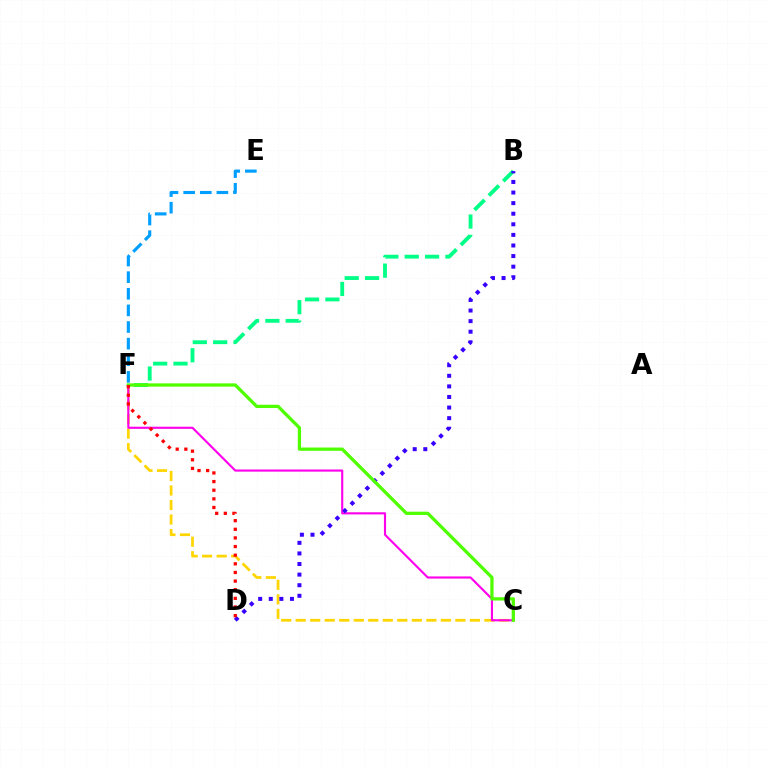{('C', 'F'): [{'color': '#ffd500', 'line_style': 'dashed', 'thickness': 1.97}, {'color': '#ff00ed', 'line_style': 'solid', 'thickness': 1.54}, {'color': '#4fff00', 'line_style': 'solid', 'thickness': 2.35}], ('E', 'F'): [{'color': '#009eff', 'line_style': 'dashed', 'thickness': 2.26}], ('B', 'F'): [{'color': '#00ff86', 'line_style': 'dashed', 'thickness': 2.76}], ('B', 'D'): [{'color': '#3700ff', 'line_style': 'dotted', 'thickness': 2.88}], ('D', 'F'): [{'color': '#ff0000', 'line_style': 'dotted', 'thickness': 2.35}]}